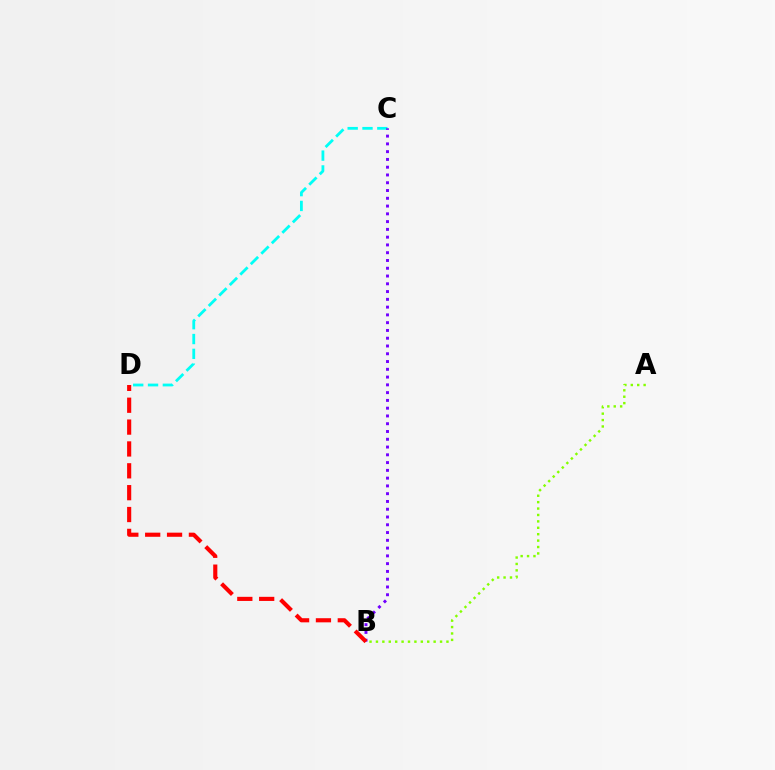{('C', 'D'): [{'color': '#00fff6', 'line_style': 'dashed', 'thickness': 2.01}], ('A', 'B'): [{'color': '#84ff00', 'line_style': 'dotted', 'thickness': 1.74}], ('B', 'C'): [{'color': '#7200ff', 'line_style': 'dotted', 'thickness': 2.11}], ('B', 'D'): [{'color': '#ff0000', 'line_style': 'dashed', 'thickness': 2.97}]}